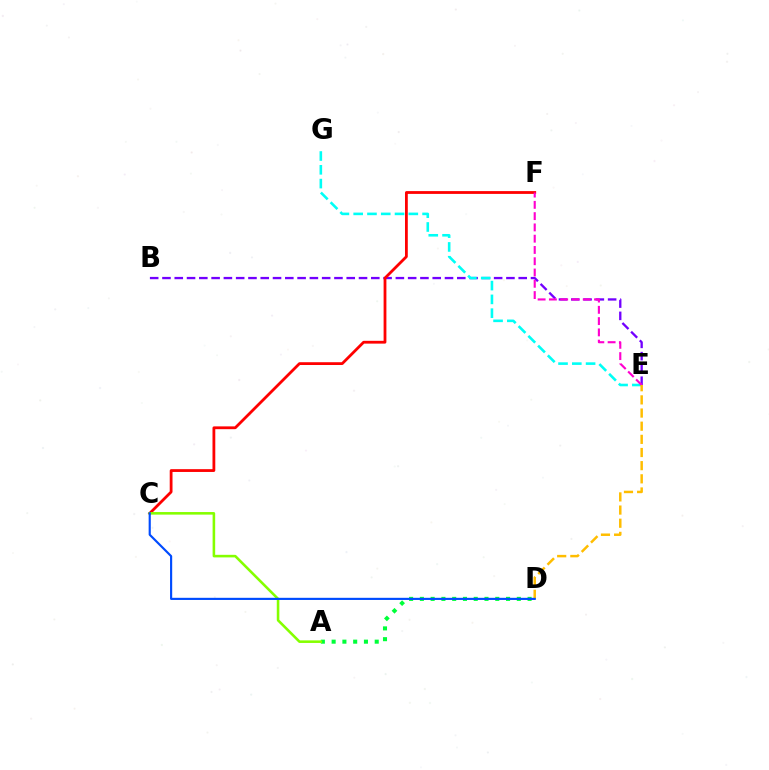{('B', 'E'): [{'color': '#7200ff', 'line_style': 'dashed', 'thickness': 1.67}], ('E', 'G'): [{'color': '#00fff6', 'line_style': 'dashed', 'thickness': 1.87}], ('A', 'D'): [{'color': '#00ff39', 'line_style': 'dotted', 'thickness': 2.93}], ('C', 'F'): [{'color': '#ff0000', 'line_style': 'solid', 'thickness': 2.01}], ('E', 'F'): [{'color': '#ff00cf', 'line_style': 'dashed', 'thickness': 1.53}], ('D', 'E'): [{'color': '#ffbd00', 'line_style': 'dashed', 'thickness': 1.79}], ('A', 'C'): [{'color': '#84ff00', 'line_style': 'solid', 'thickness': 1.85}], ('C', 'D'): [{'color': '#004bff', 'line_style': 'solid', 'thickness': 1.55}]}